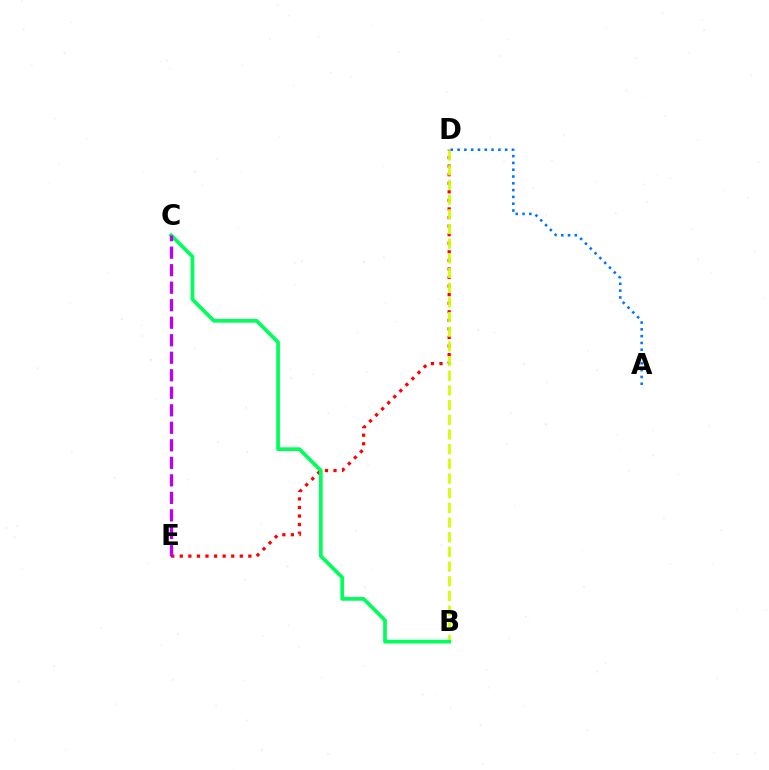{('A', 'D'): [{'color': '#0074ff', 'line_style': 'dotted', 'thickness': 1.85}], ('D', 'E'): [{'color': '#ff0000', 'line_style': 'dotted', 'thickness': 2.33}], ('B', 'D'): [{'color': '#d1ff00', 'line_style': 'dashed', 'thickness': 1.99}], ('B', 'C'): [{'color': '#00ff5c', 'line_style': 'solid', 'thickness': 2.67}], ('C', 'E'): [{'color': '#b900ff', 'line_style': 'dashed', 'thickness': 2.38}]}